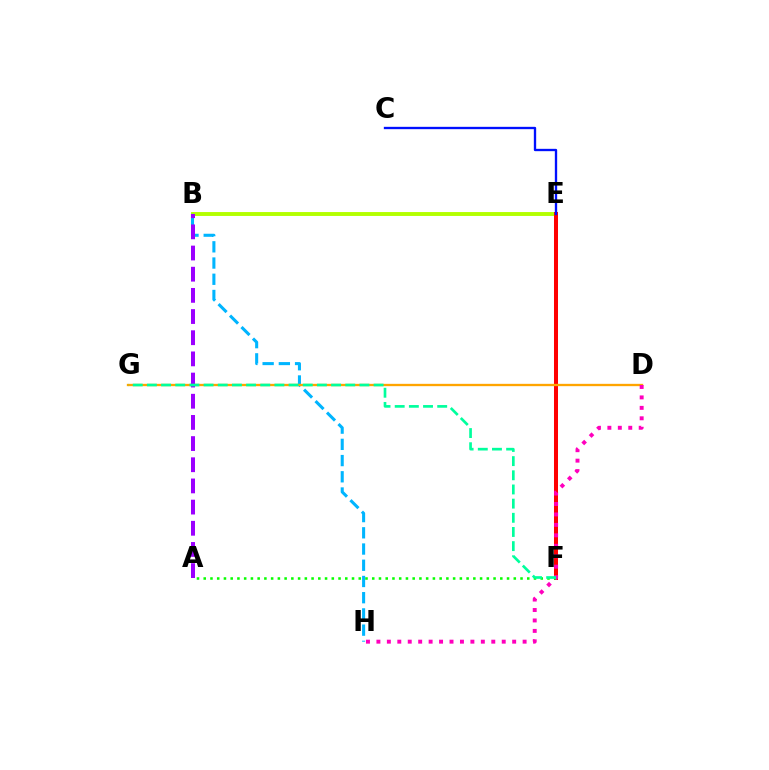{('B', 'E'): [{'color': '#b3ff00', 'line_style': 'solid', 'thickness': 2.8}], ('B', 'H'): [{'color': '#00b5ff', 'line_style': 'dashed', 'thickness': 2.2}], ('E', 'F'): [{'color': '#ff0000', 'line_style': 'solid', 'thickness': 2.89}], ('A', 'F'): [{'color': '#08ff00', 'line_style': 'dotted', 'thickness': 1.83}], ('D', 'G'): [{'color': '#ffa500', 'line_style': 'solid', 'thickness': 1.68}], ('A', 'B'): [{'color': '#9b00ff', 'line_style': 'dashed', 'thickness': 2.88}], ('D', 'H'): [{'color': '#ff00bd', 'line_style': 'dotted', 'thickness': 2.84}], ('F', 'G'): [{'color': '#00ff9d', 'line_style': 'dashed', 'thickness': 1.92}], ('C', 'E'): [{'color': '#0010ff', 'line_style': 'solid', 'thickness': 1.68}]}